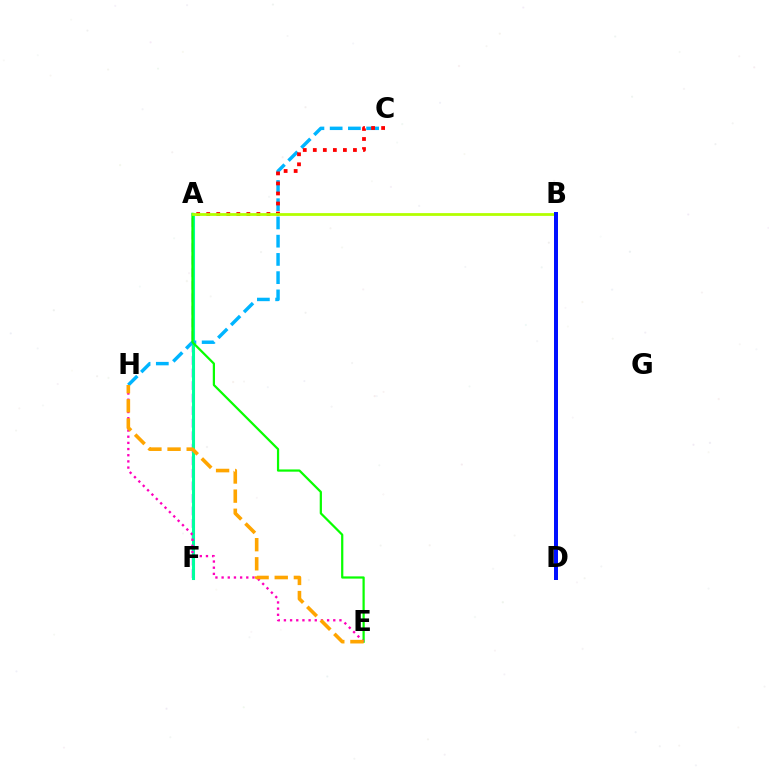{('A', 'F'): [{'color': '#9b00ff', 'line_style': 'dashed', 'thickness': 1.7}, {'color': '#00ff9d', 'line_style': 'solid', 'thickness': 2.21}], ('C', 'H'): [{'color': '#00b5ff', 'line_style': 'dashed', 'thickness': 2.48}], ('A', 'E'): [{'color': '#08ff00', 'line_style': 'solid', 'thickness': 1.6}], ('E', 'H'): [{'color': '#ff00bd', 'line_style': 'dotted', 'thickness': 1.68}, {'color': '#ffa500', 'line_style': 'dashed', 'thickness': 2.6}], ('A', 'C'): [{'color': '#ff0000', 'line_style': 'dotted', 'thickness': 2.73}], ('A', 'B'): [{'color': '#b3ff00', 'line_style': 'solid', 'thickness': 2.0}], ('B', 'D'): [{'color': '#0010ff', 'line_style': 'solid', 'thickness': 2.87}]}